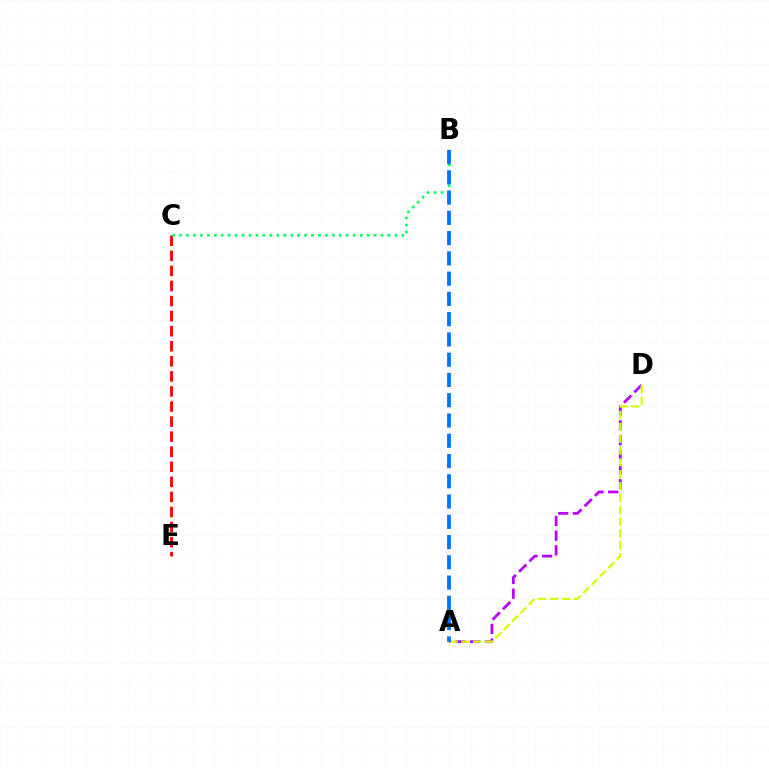{('A', 'D'): [{'color': '#b900ff', 'line_style': 'dashed', 'thickness': 2.0}, {'color': '#d1ff00', 'line_style': 'dashed', 'thickness': 1.61}], ('C', 'E'): [{'color': '#ff0000', 'line_style': 'dashed', 'thickness': 2.05}], ('B', 'C'): [{'color': '#00ff5c', 'line_style': 'dotted', 'thickness': 1.89}], ('A', 'B'): [{'color': '#0074ff', 'line_style': 'dashed', 'thickness': 2.75}]}